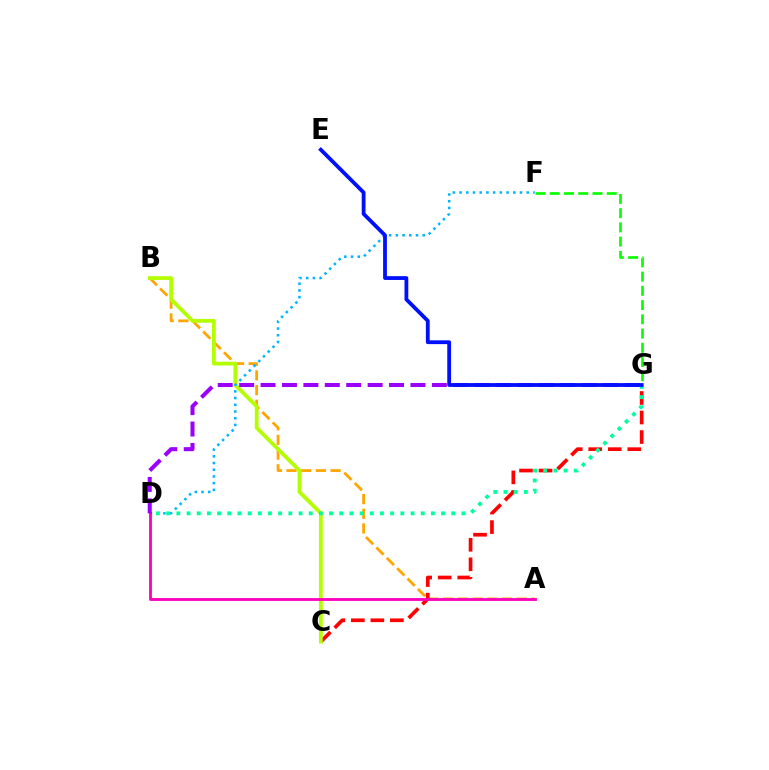{('A', 'B'): [{'color': '#ffa500', 'line_style': 'dashed', 'thickness': 2.0}], ('C', 'G'): [{'color': '#ff0000', 'line_style': 'dashed', 'thickness': 2.65}], ('B', 'C'): [{'color': '#b3ff00', 'line_style': 'solid', 'thickness': 2.71}], ('D', 'F'): [{'color': '#00b5ff', 'line_style': 'dotted', 'thickness': 1.82}], ('A', 'D'): [{'color': '#ff00bd', 'line_style': 'solid', 'thickness': 2.04}], ('D', 'G'): [{'color': '#00ff9d', 'line_style': 'dotted', 'thickness': 2.77}, {'color': '#9b00ff', 'line_style': 'dashed', 'thickness': 2.91}], ('F', 'G'): [{'color': '#08ff00', 'line_style': 'dashed', 'thickness': 1.93}], ('E', 'G'): [{'color': '#0010ff', 'line_style': 'solid', 'thickness': 2.74}]}